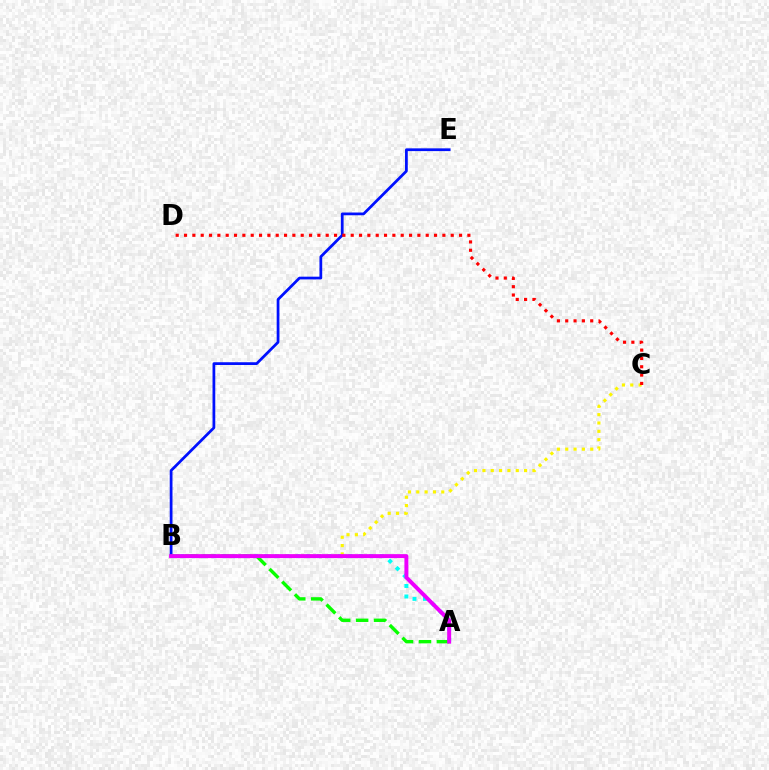{('A', 'B'): [{'color': '#00fff6', 'line_style': 'dotted', 'thickness': 2.85}, {'color': '#08ff00', 'line_style': 'dashed', 'thickness': 2.44}, {'color': '#ee00ff', 'line_style': 'solid', 'thickness': 2.85}], ('B', 'E'): [{'color': '#0010ff', 'line_style': 'solid', 'thickness': 1.98}], ('B', 'C'): [{'color': '#fcf500', 'line_style': 'dotted', 'thickness': 2.26}], ('C', 'D'): [{'color': '#ff0000', 'line_style': 'dotted', 'thickness': 2.26}]}